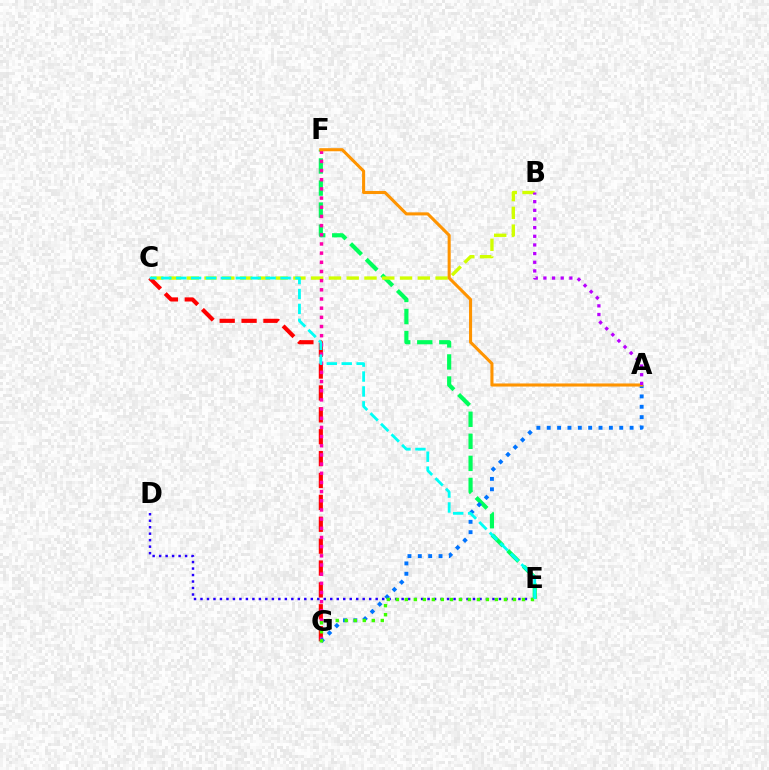{('E', 'F'): [{'color': '#00ff5c', 'line_style': 'dashed', 'thickness': 3.0}], ('B', 'C'): [{'color': '#d1ff00', 'line_style': 'dashed', 'thickness': 2.41}], ('C', 'G'): [{'color': '#ff0000', 'line_style': 'dashed', 'thickness': 2.97}], ('F', 'G'): [{'color': '#ff00ac', 'line_style': 'dotted', 'thickness': 2.49}], ('D', 'E'): [{'color': '#2500ff', 'line_style': 'dotted', 'thickness': 1.76}], ('A', 'G'): [{'color': '#0074ff', 'line_style': 'dotted', 'thickness': 2.81}], ('A', 'F'): [{'color': '#ff9400', 'line_style': 'solid', 'thickness': 2.21}], ('E', 'G'): [{'color': '#3dff00', 'line_style': 'dotted', 'thickness': 2.45}], ('C', 'E'): [{'color': '#00fff6', 'line_style': 'dashed', 'thickness': 2.03}], ('A', 'B'): [{'color': '#b900ff', 'line_style': 'dotted', 'thickness': 2.35}]}